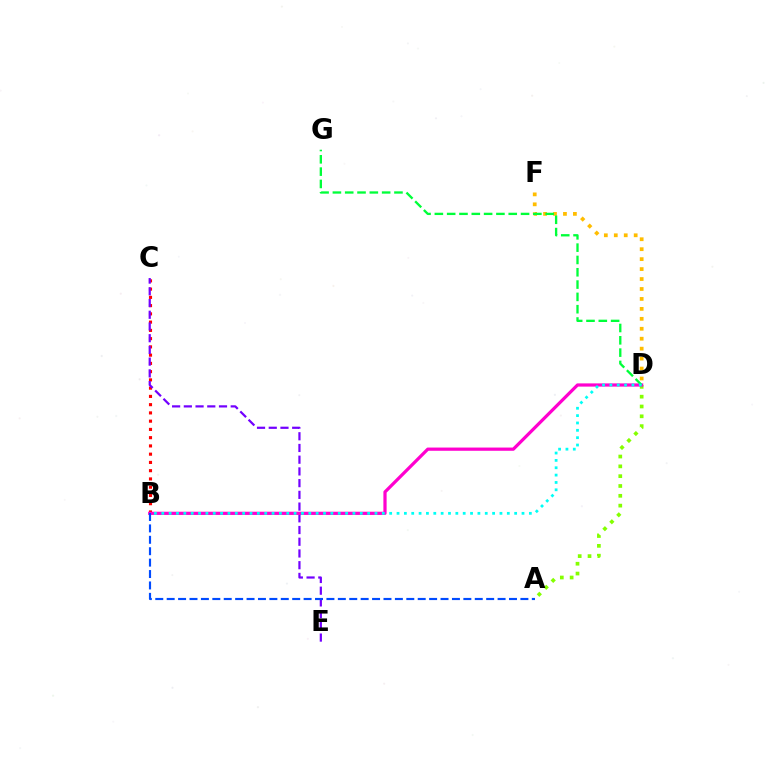{('D', 'F'): [{'color': '#ffbd00', 'line_style': 'dotted', 'thickness': 2.7}], ('B', 'C'): [{'color': '#ff0000', 'line_style': 'dotted', 'thickness': 2.24}], ('C', 'E'): [{'color': '#7200ff', 'line_style': 'dashed', 'thickness': 1.59}], ('A', 'D'): [{'color': '#84ff00', 'line_style': 'dotted', 'thickness': 2.67}], ('B', 'D'): [{'color': '#ff00cf', 'line_style': 'solid', 'thickness': 2.32}, {'color': '#00fff6', 'line_style': 'dotted', 'thickness': 2.0}], ('D', 'G'): [{'color': '#00ff39', 'line_style': 'dashed', 'thickness': 1.67}], ('A', 'B'): [{'color': '#004bff', 'line_style': 'dashed', 'thickness': 1.55}]}